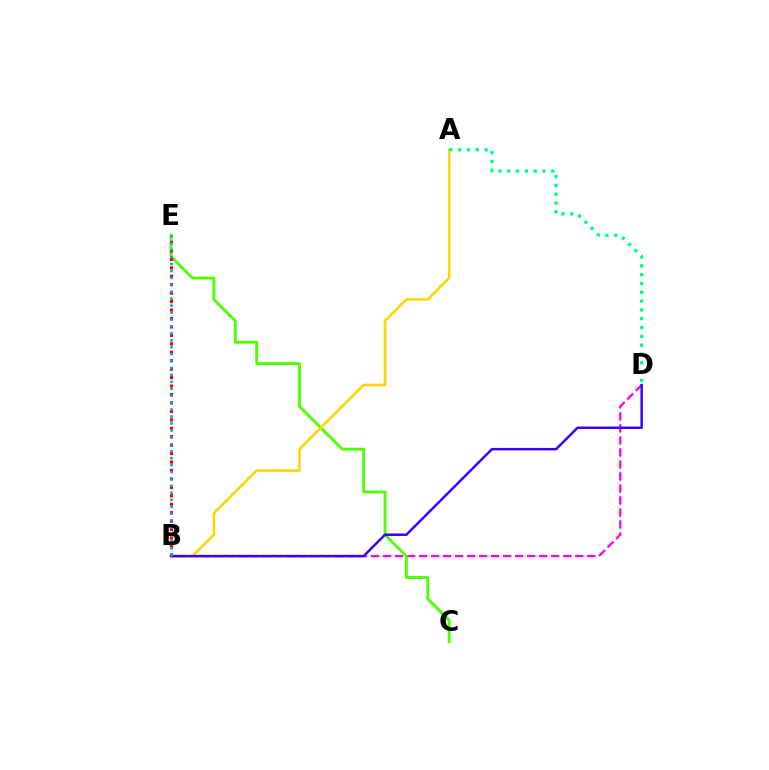{('B', 'D'): [{'color': '#ff00ed', 'line_style': 'dashed', 'thickness': 1.63}, {'color': '#3700ff', 'line_style': 'solid', 'thickness': 1.78}], ('C', 'E'): [{'color': '#4fff00', 'line_style': 'solid', 'thickness': 2.05}], ('A', 'B'): [{'color': '#ffd500', 'line_style': 'solid', 'thickness': 1.85}], ('B', 'E'): [{'color': '#ff0000', 'line_style': 'dotted', 'thickness': 2.29}, {'color': '#009eff', 'line_style': 'dotted', 'thickness': 1.88}], ('A', 'D'): [{'color': '#00ff86', 'line_style': 'dotted', 'thickness': 2.39}]}